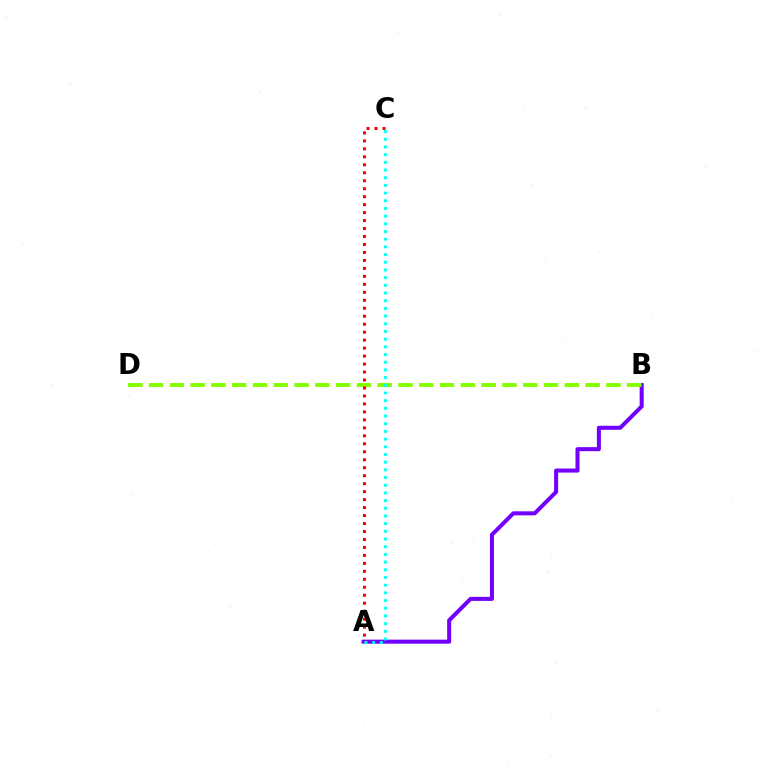{('A', 'B'): [{'color': '#7200ff', 'line_style': 'solid', 'thickness': 2.9}], ('B', 'D'): [{'color': '#84ff00', 'line_style': 'dashed', 'thickness': 2.82}], ('A', 'C'): [{'color': '#ff0000', 'line_style': 'dotted', 'thickness': 2.17}, {'color': '#00fff6', 'line_style': 'dotted', 'thickness': 2.09}]}